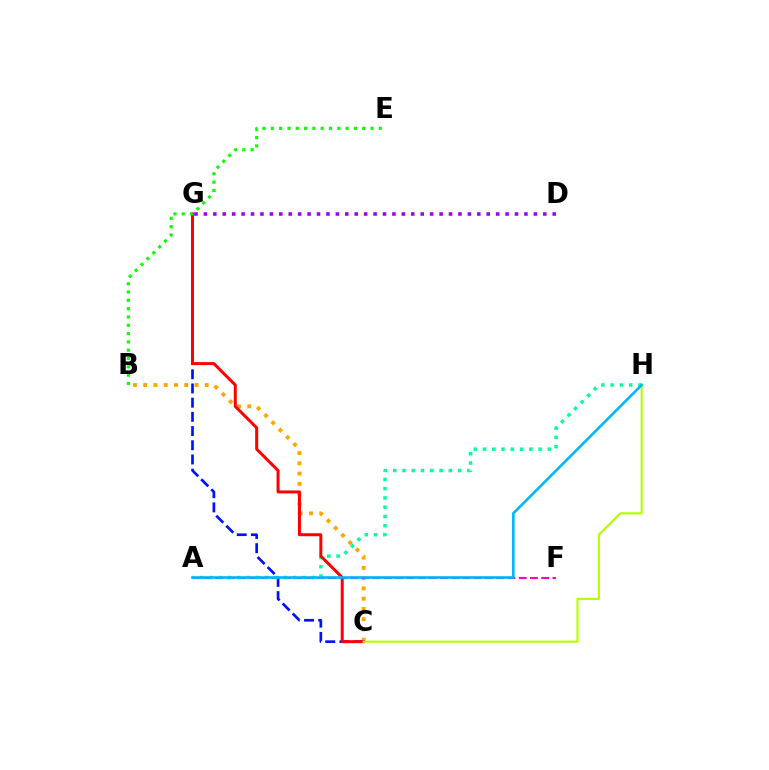{('B', 'C'): [{'color': '#ffa500', 'line_style': 'dotted', 'thickness': 2.79}], ('A', 'F'): [{'color': '#ff00bd', 'line_style': 'dashed', 'thickness': 1.53}], ('C', 'G'): [{'color': '#0010ff', 'line_style': 'dashed', 'thickness': 1.93}, {'color': '#ff0000', 'line_style': 'solid', 'thickness': 2.16}], ('D', 'G'): [{'color': '#9b00ff', 'line_style': 'dotted', 'thickness': 2.56}], ('A', 'H'): [{'color': '#00ff9d', 'line_style': 'dotted', 'thickness': 2.52}, {'color': '#00b5ff', 'line_style': 'solid', 'thickness': 1.87}], ('C', 'H'): [{'color': '#b3ff00', 'line_style': 'solid', 'thickness': 1.52}], ('B', 'E'): [{'color': '#08ff00', 'line_style': 'dotted', 'thickness': 2.26}]}